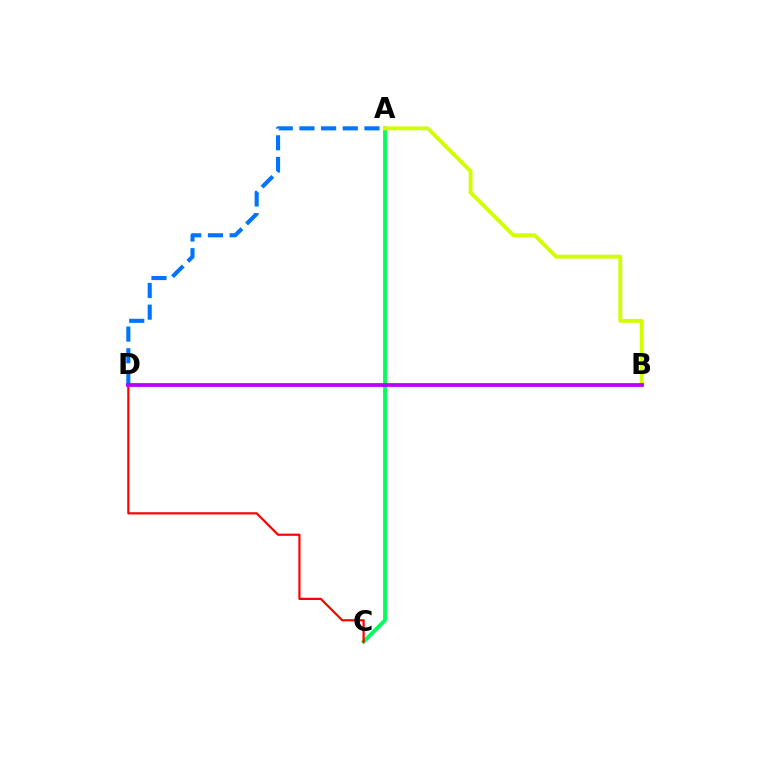{('A', 'C'): [{'color': '#00ff5c', 'line_style': 'solid', 'thickness': 2.77}], ('A', 'D'): [{'color': '#0074ff', 'line_style': 'dashed', 'thickness': 2.94}], ('C', 'D'): [{'color': '#ff0000', 'line_style': 'solid', 'thickness': 1.59}], ('A', 'B'): [{'color': '#d1ff00', 'line_style': 'solid', 'thickness': 2.8}], ('B', 'D'): [{'color': '#b900ff', 'line_style': 'solid', 'thickness': 2.72}]}